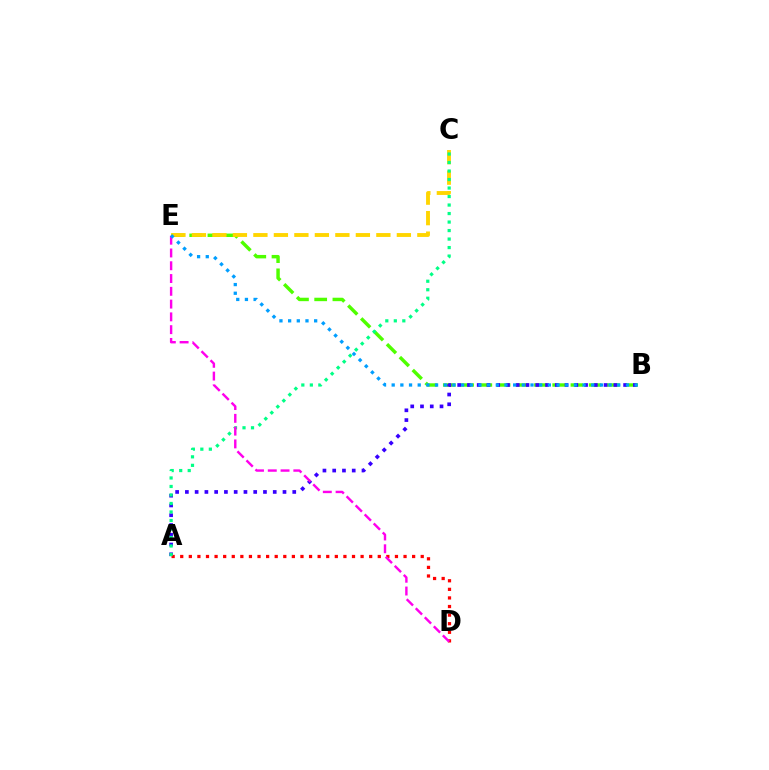{('B', 'E'): [{'color': '#4fff00', 'line_style': 'dashed', 'thickness': 2.48}, {'color': '#009eff', 'line_style': 'dotted', 'thickness': 2.36}], ('C', 'E'): [{'color': '#ffd500', 'line_style': 'dashed', 'thickness': 2.78}], ('A', 'B'): [{'color': '#3700ff', 'line_style': 'dotted', 'thickness': 2.65}], ('A', 'D'): [{'color': '#ff0000', 'line_style': 'dotted', 'thickness': 2.33}], ('A', 'C'): [{'color': '#00ff86', 'line_style': 'dotted', 'thickness': 2.31}], ('D', 'E'): [{'color': '#ff00ed', 'line_style': 'dashed', 'thickness': 1.74}]}